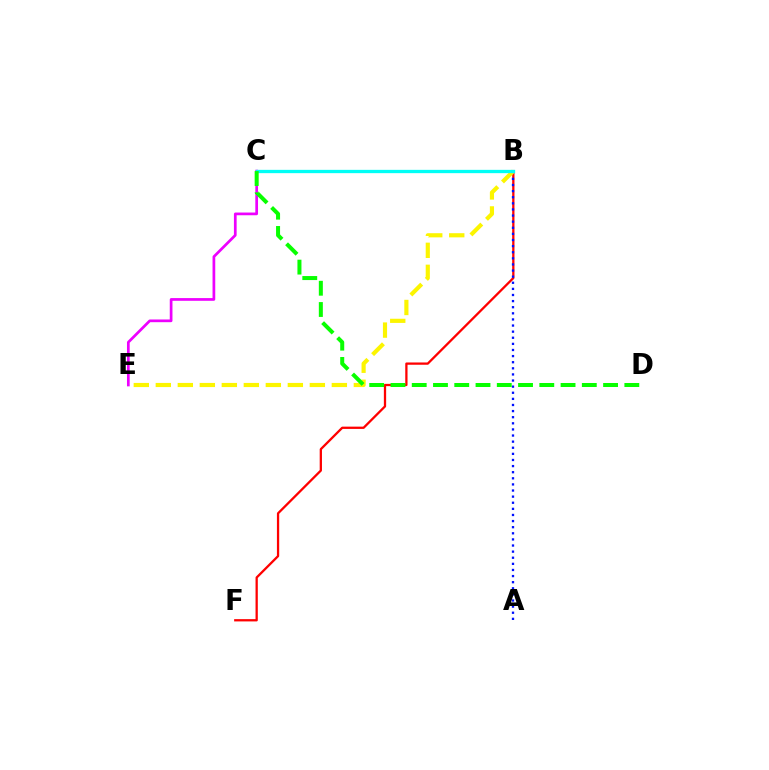{('C', 'E'): [{'color': '#ee00ff', 'line_style': 'solid', 'thickness': 1.95}], ('B', 'F'): [{'color': '#ff0000', 'line_style': 'solid', 'thickness': 1.64}], ('A', 'B'): [{'color': '#0010ff', 'line_style': 'dotted', 'thickness': 1.66}], ('B', 'E'): [{'color': '#fcf500', 'line_style': 'dashed', 'thickness': 2.99}], ('B', 'C'): [{'color': '#00fff6', 'line_style': 'solid', 'thickness': 2.38}], ('C', 'D'): [{'color': '#08ff00', 'line_style': 'dashed', 'thickness': 2.89}]}